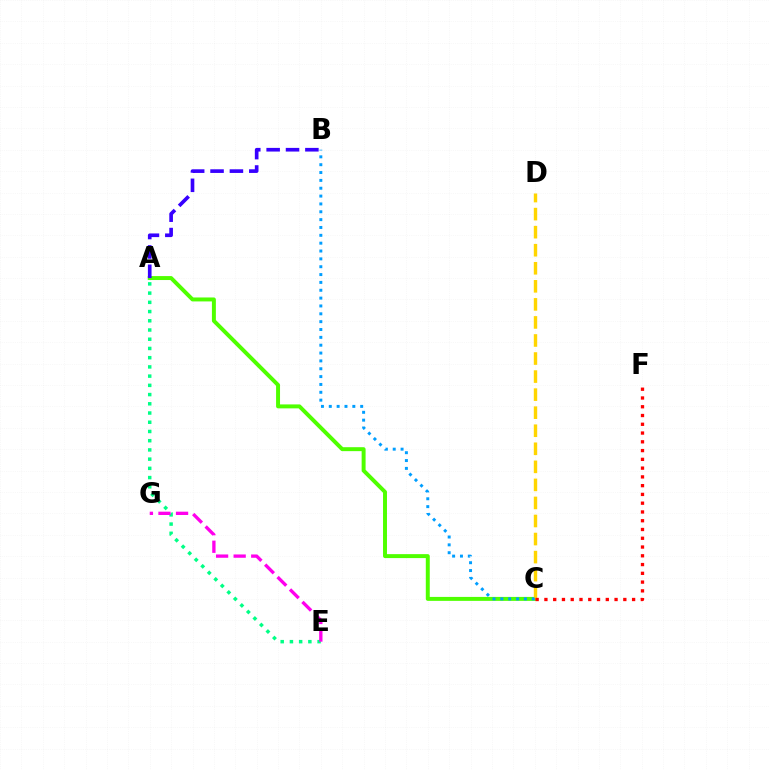{('A', 'C'): [{'color': '#4fff00', 'line_style': 'solid', 'thickness': 2.85}], ('C', 'D'): [{'color': '#ffd500', 'line_style': 'dashed', 'thickness': 2.45}], ('C', 'F'): [{'color': '#ff0000', 'line_style': 'dotted', 'thickness': 2.38}], ('A', 'E'): [{'color': '#00ff86', 'line_style': 'dotted', 'thickness': 2.51}], ('E', 'G'): [{'color': '#ff00ed', 'line_style': 'dashed', 'thickness': 2.39}], ('A', 'B'): [{'color': '#3700ff', 'line_style': 'dashed', 'thickness': 2.63}], ('B', 'C'): [{'color': '#009eff', 'line_style': 'dotted', 'thickness': 2.13}]}